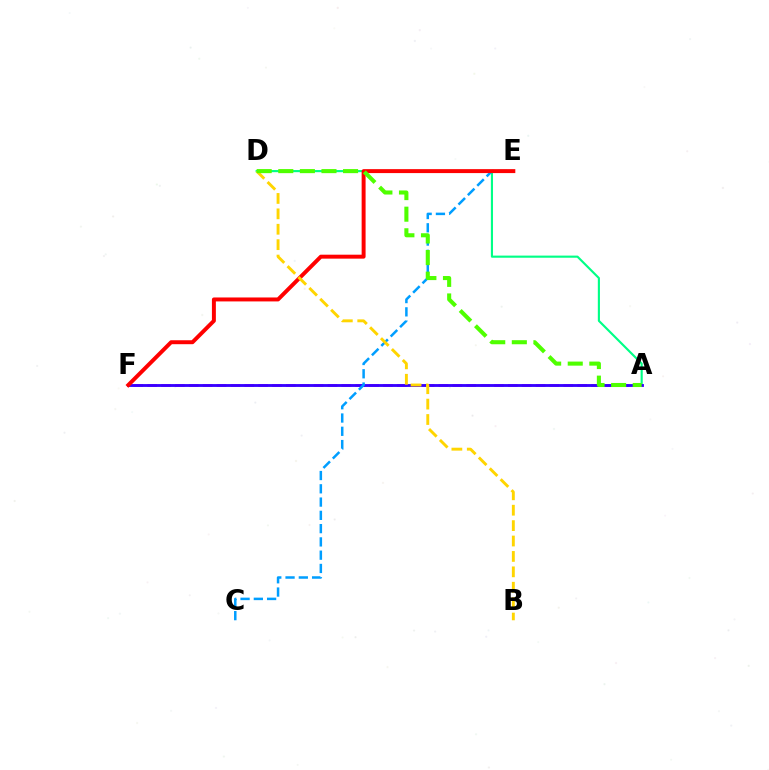{('A', 'F'): [{'color': '#ff00ed', 'line_style': 'dashed', 'thickness': 1.88}, {'color': '#3700ff', 'line_style': 'solid', 'thickness': 2.05}], ('A', 'D'): [{'color': '#00ff86', 'line_style': 'solid', 'thickness': 1.54}, {'color': '#4fff00', 'line_style': 'dashed', 'thickness': 2.93}], ('C', 'E'): [{'color': '#009eff', 'line_style': 'dashed', 'thickness': 1.8}], ('E', 'F'): [{'color': '#ff0000', 'line_style': 'solid', 'thickness': 2.85}], ('B', 'D'): [{'color': '#ffd500', 'line_style': 'dashed', 'thickness': 2.09}]}